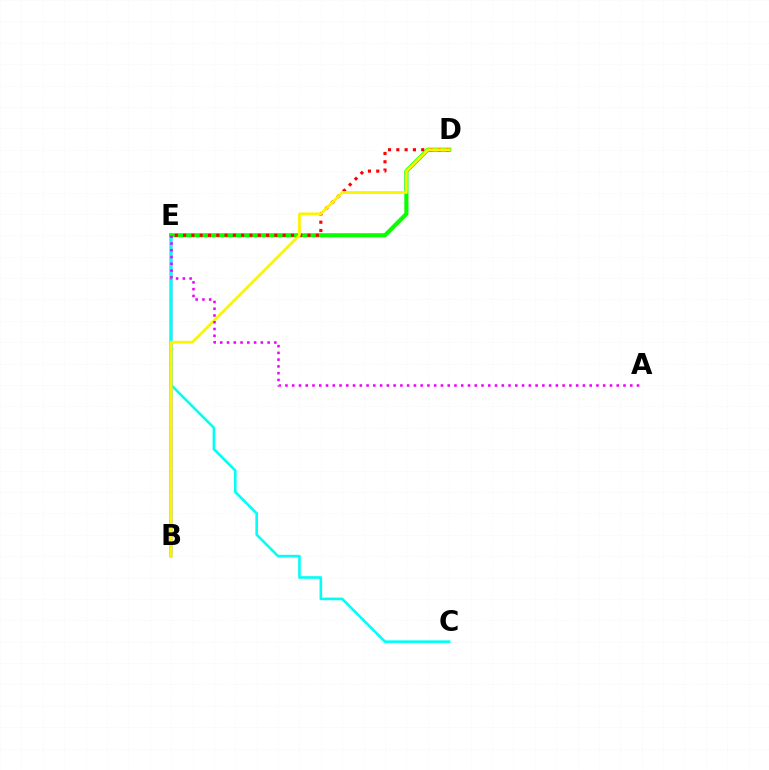{('B', 'E'): [{'color': '#0010ff', 'line_style': 'solid', 'thickness': 1.77}], ('C', 'E'): [{'color': '#00fff6', 'line_style': 'solid', 'thickness': 1.88}], ('D', 'E'): [{'color': '#08ff00', 'line_style': 'solid', 'thickness': 2.98}, {'color': '#ff0000', 'line_style': 'dotted', 'thickness': 2.25}], ('B', 'D'): [{'color': '#fcf500', 'line_style': 'solid', 'thickness': 2.02}], ('A', 'E'): [{'color': '#ee00ff', 'line_style': 'dotted', 'thickness': 1.84}]}